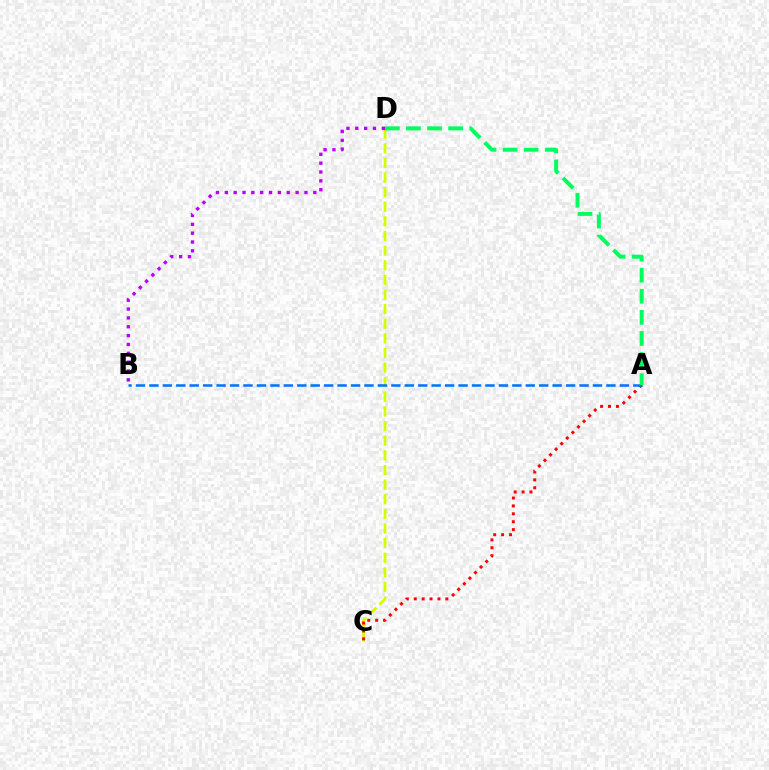{('C', 'D'): [{'color': '#d1ff00', 'line_style': 'dashed', 'thickness': 1.99}], ('A', 'C'): [{'color': '#ff0000', 'line_style': 'dotted', 'thickness': 2.15}], ('A', 'B'): [{'color': '#0074ff', 'line_style': 'dashed', 'thickness': 1.83}], ('B', 'D'): [{'color': '#b900ff', 'line_style': 'dotted', 'thickness': 2.4}], ('A', 'D'): [{'color': '#00ff5c', 'line_style': 'dashed', 'thickness': 2.87}]}